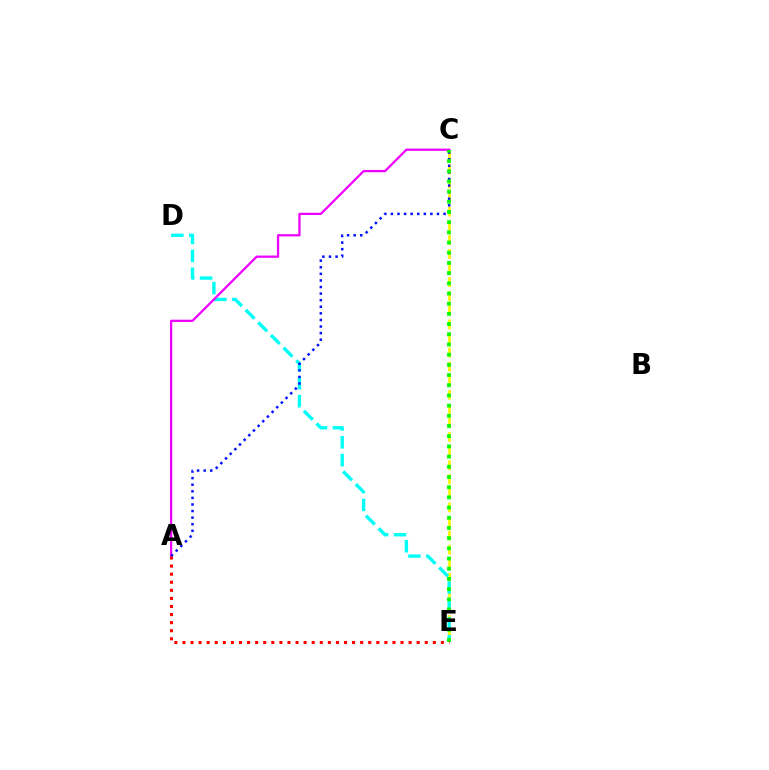{('C', 'E'): [{'color': '#fcf500', 'line_style': 'dashed', 'thickness': 1.91}, {'color': '#08ff00', 'line_style': 'dotted', 'thickness': 2.77}], ('D', 'E'): [{'color': '#00fff6', 'line_style': 'dashed', 'thickness': 2.43}], ('A', 'C'): [{'color': '#ee00ff', 'line_style': 'solid', 'thickness': 1.62}, {'color': '#0010ff', 'line_style': 'dotted', 'thickness': 1.79}], ('A', 'E'): [{'color': '#ff0000', 'line_style': 'dotted', 'thickness': 2.19}]}